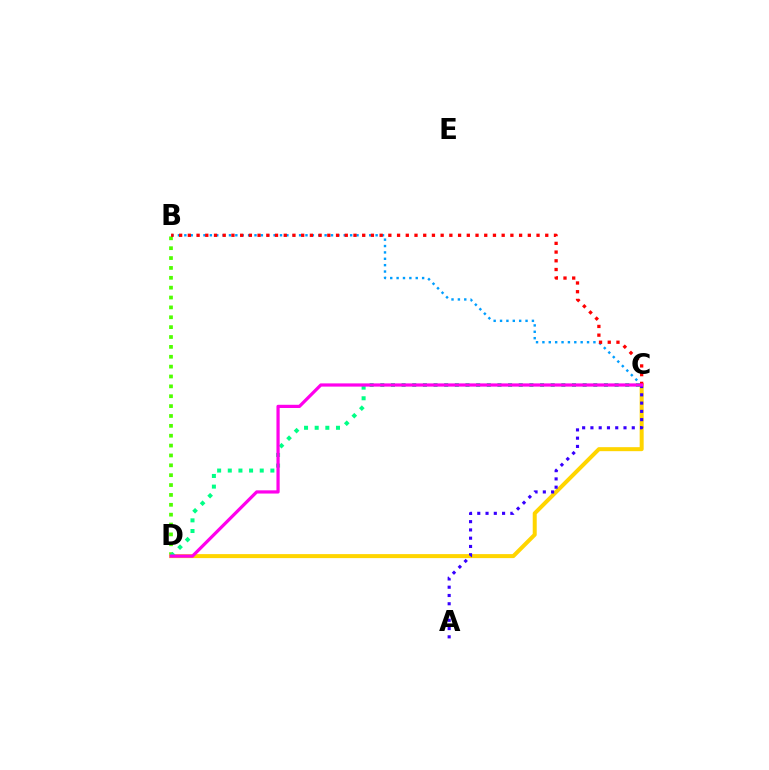{('B', 'C'): [{'color': '#009eff', 'line_style': 'dotted', 'thickness': 1.73}, {'color': '#ff0000', 'line_style': 'dotted', 'thickness': 2.37}], ('B', 'D'): [{'color': '#4fff00', 'line_style': 'dotted', 'thickness': 2.68}], ('C', 'D'): [{'color': '#ffd500', 'line_style': 'solid', 'thickness': 2.88}, {'color': '#00ff86', 'line_style': 'dotted', 'thickness': 2.89}, {'color': '#ff00ed', 'line_style': 'solid', 'thickness': 2.32}], ('A', 'C'): [{'color': '#3700ff', 'line_style': 'dotted', 'thickness': 2.25}]}